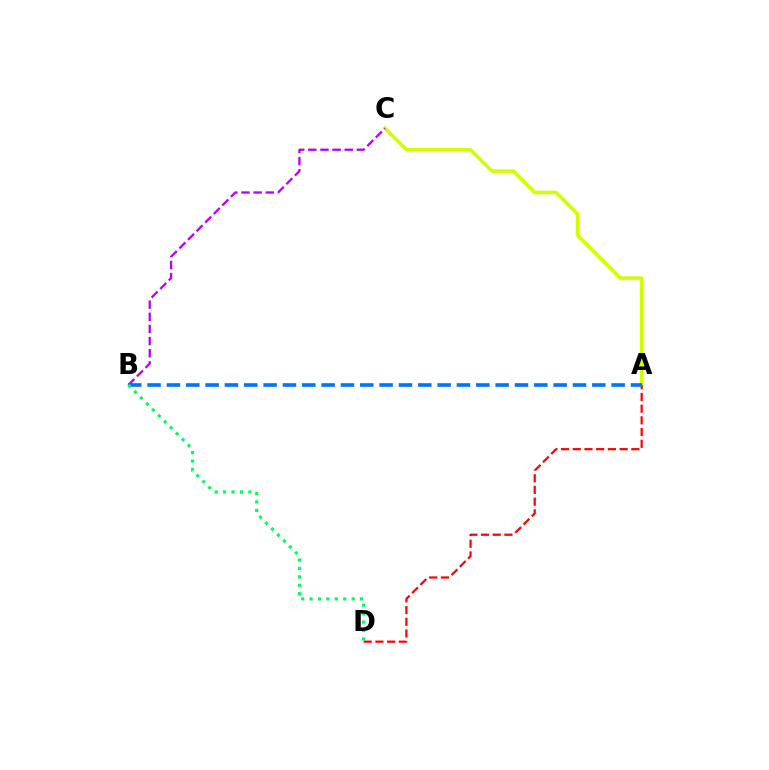{('A', 'C'): [{'color': '#d1ff00', 'line_style': 'solid', 'thickness': 2.59}], ('A', 'D'): [{'color': '#ff0000', 'line_style': 'dashed', 'thickness': 1.59}], ('B', 'C'): [{'color': '#b900ff', 'line_style': 'dashed', 'thickness': 1.65}], ('A', 'B'): [{'color': '#0074ff', 'line_style': 'dashed', 'thickness': 2.63}], ('B', 'D'): [{'color': '#00ff5c', 'line_style': 'dotted', 'thickness': 2.29}]}